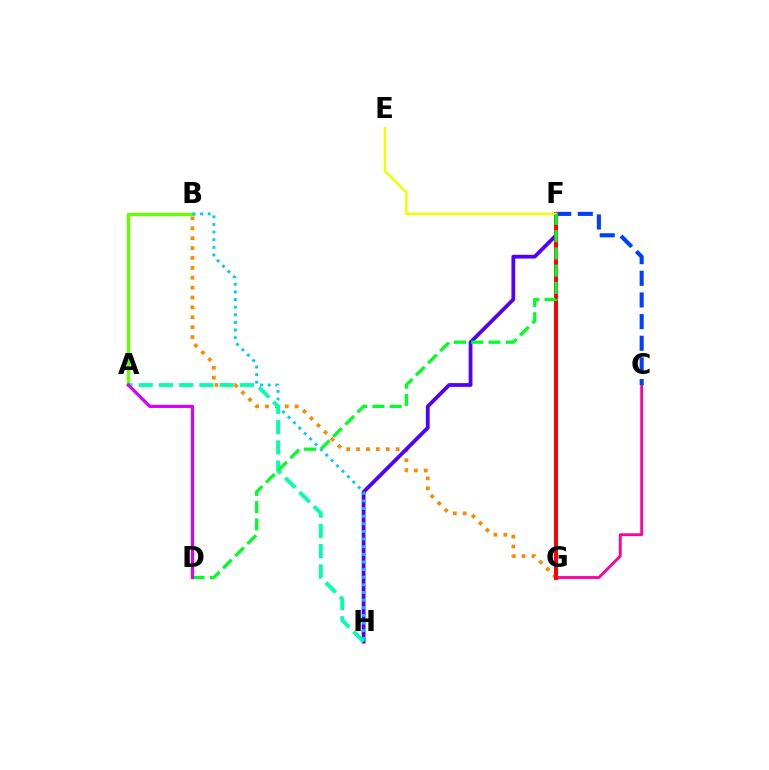{('A', 'B'): [{'color': '#66ff00', 'line_style': 'solid', 'thickness': 2.4}], ('C', 'G'): [{'color': '#ff00a0', 'line_style': 'solid', 'thickness': 2.04}], ('C', 'F'): [{'color': '#003fff', 'line_style': 'dashed', 'thickness': 2.94}], ('B', 'G'): [{'color': '#ff8800', 'line_style': 'dotted', 'thickness': 2.69}], ('F', 'H'): [{'color': '#4f00ff', 'line_style': 'solid', 'thickness': 2.72}], ('B', 'H'): [{'color': '#00c7ff', 'line_style': 'dotted', 'thickness': 2.07}], ('F', 'G'): [{'color': '#ff0000', 'line_style': 'solid', 'thickness': 2.85}], ('A', 'H'): [{'color': '#00ffaf', 'line_style': 'dashed', 'thickness': 2.75}], ('E', 'F'): [{'color': '#eeff00', 'line_style': 'solid', 'thickness': 1.79}], ('D', 'F'): [{'color': '#00ff27', 'line_style': 'dashed', 'thickness': 2.34}], ('A', 'D'): [{'color': '#d600ff', 'line_style': 'solid', 'thickness': 2.29}]}